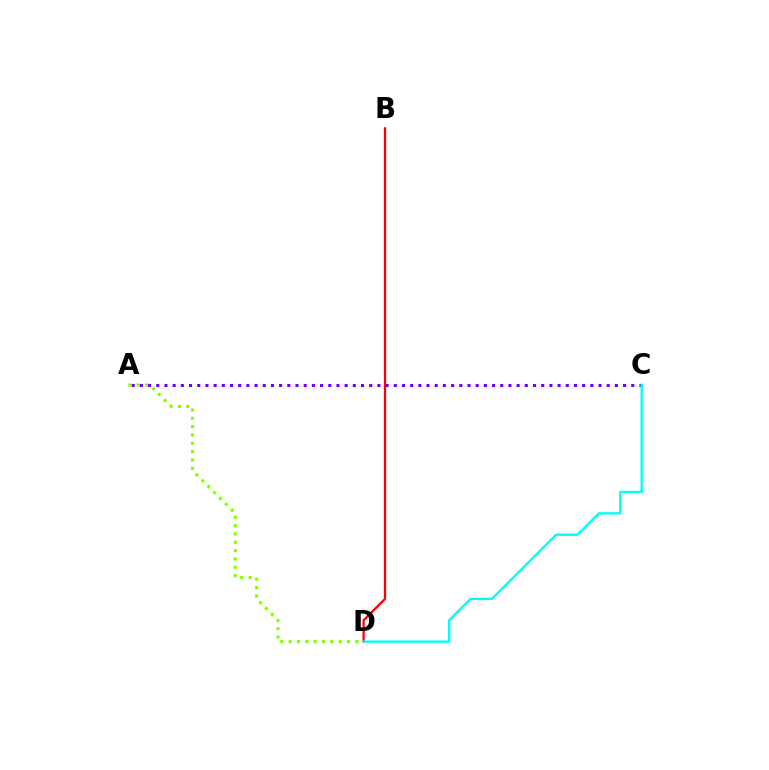{('A', 'D'): [{'color': '#84ff00', 'line_style': 'dotted', 'thickness': 2.26}], ('B', 'D'): [{'color': '#ff0000', 'line_style': 'solid', 'thickness': 1.62}], ('A', 'C'): [{'color': '#7200ff', 'line_style': 'dotted', 'thickness': 2.23}], ('C', 'D'): [{'color': '#00fff6', 'line_style': 'solid', 'thickness': 1.7}]}